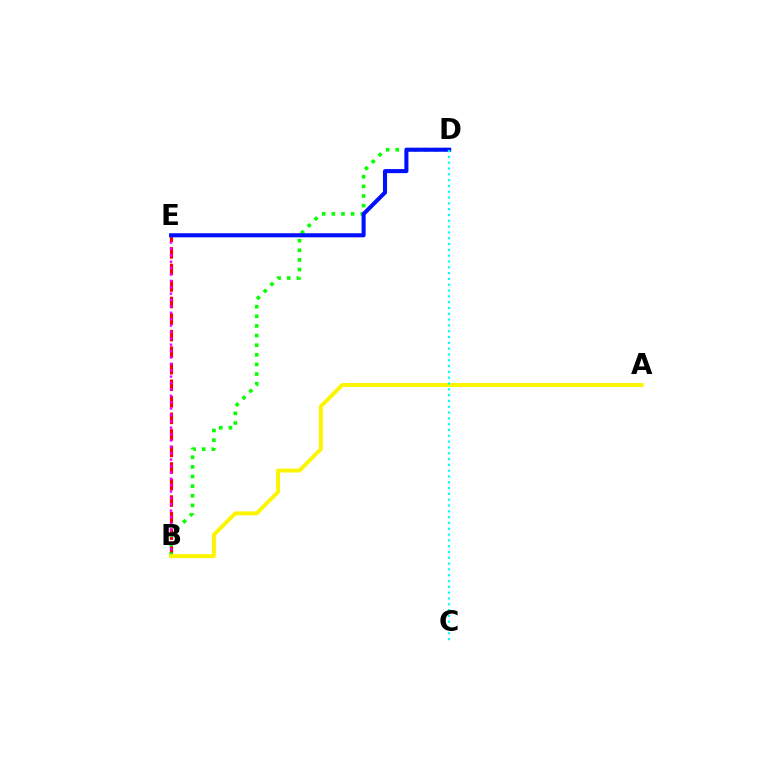{('B', 'E'): [{'color': '#ff0000', 'line_style': 'dashed', 'thickness': 2.25}, {'color': '#ee00ff', 'line_style': 'dotted', 'thickness': 1.73}], ('B', 'D'): [{'color': '#08ff00', 'line_style': 'dotted', 'thickness': 2.62}], ('D', 'E'): [{'color': '#0010ff', 'line_style': 'solid', 'thickness': 2.93}], ('A', 'B'): [{'color': '#fcf500', 'line_style': 'solid', 'thickness': 2.83}], ('C', 'D'): [{'color': '#00fff6', 'line_style': 'dotted', 'thickness': 1.58}]}